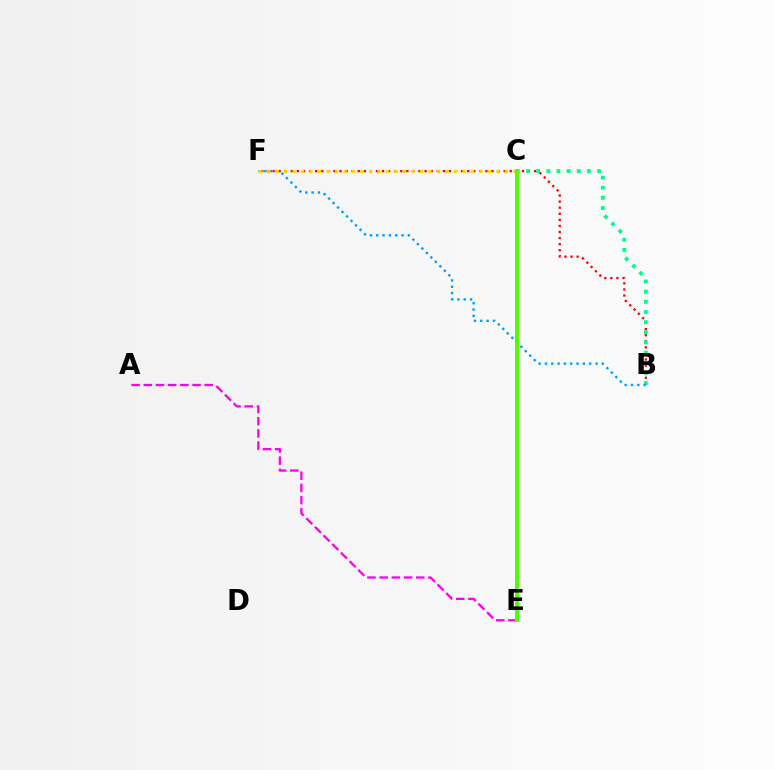{('B', 'F'): [{'color': '#ff0000', 'line_style': 'dotted', 'thickness': 1.65}, {'color': '#009eff', 'line_style': 'dotted', 'thickness': 1.72}], ('B', 'C'): [{'color': '#00ff86', 'line_style': 'dotted', 'thickness': 2.76}], ('C', 'E'): [{'color': '#3700ff', 'line_style': 'solid', 'thickness': 2.84}, {'color': '#4fff00', 'line_style': 'solid', 'thickness': 2.91}], ('A', 'E'): [{'color': '#ff00ed', 'line_style': 'dashed', 'thickness': 1.66}], ('C', 'F'): [{'color': '#ffd500', 'line_style': 'dotted', 'thickness': 2.31}]}